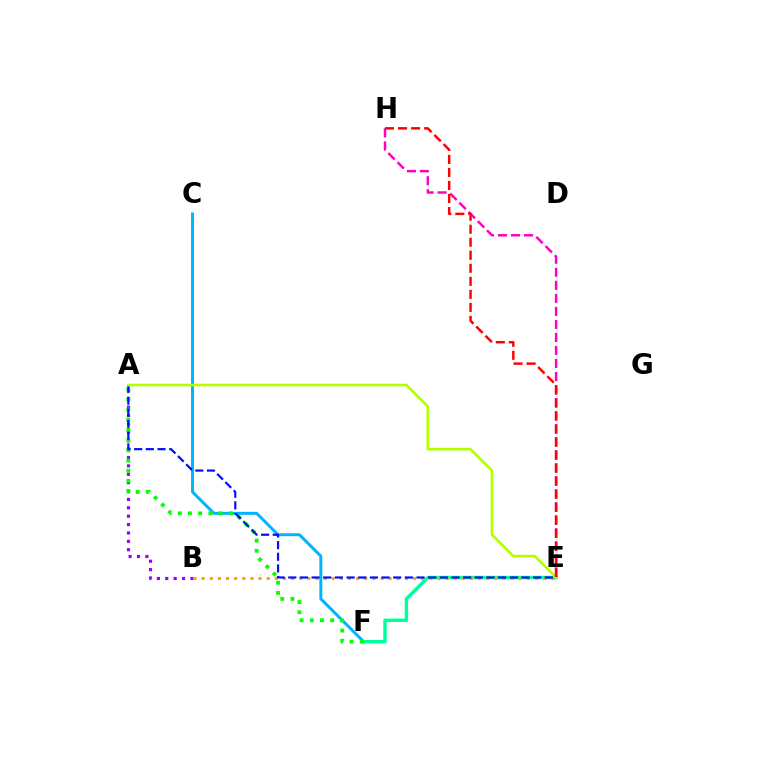{('C', 'F'): [{'color': '#00b5ff', 'line_style': 'solid', 'thickness': 2.13}], ('A', 'B'): [{'color': '#9b00ff', 'line_style': 'dotted', 'thickness': 2.28}], ('E', 'F'): [{'color': '#00ff9d', 'line_style': 'solid', 'thickness': 2.45}], ('A', 'F'): [{'color': '#08ff00', 'line_style': 'dotted', 'thickness': 2.77}], ('B', 'E'): [{'color': '#ffa500', 'line_style': 'dotted', 'thickness': 2.21}], ('A', 'E'): [{'color': '#0010ff', 'line_style': 'dashed', 'thickness': 1.58}, {'color': '#b3ff00', 'line_style': 'solid', 'thickness': 1.87}], ('E', 'H'): [{'color': '#ff00bd', 'line_style': 'dashed', 'thickness': 1.77}, {'color': '#ff0000', 'line_style': 'dashed', 'thickness': 1.77}]}